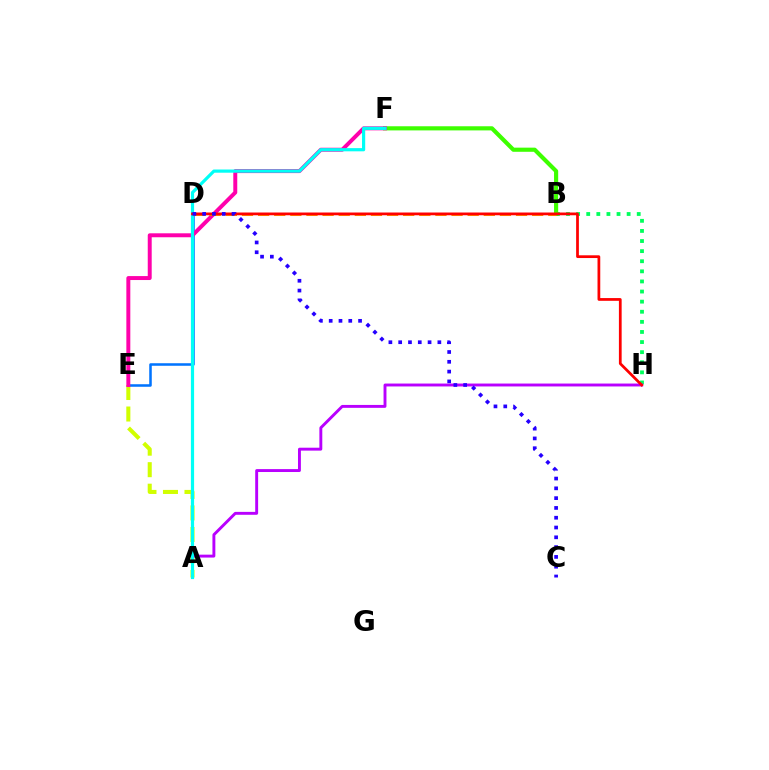{('B', 'H'): [{'color': '#00ff5c', 'line_style': 'dotted', 'thickness': 2.74}], ('B', 'F'): [{'color': '#3dff00', 'line_style': 'solid', 'thickness': 2.98}], ('A', 'E'): [{'color': '#d1ff00', 'line_style': 'dashed', 'thickness': 2.92}], ('A', 'H'): [{'color': '#b900ff', 'line_style': 'solid', 'thickness': 2.09}], ('D', 'E'): [{'color': '#0074ff', 'line_style': 'solid', 'thickness': 1.83}], ('E', 'F'): [{'color': '#ff00ac', 'line_style': 'solid', 'thickness': 2.85}], ('B', 'D'): [{'color': '#ff9400', 'line_style': 'dashed', 'thickness': 2.19}], ('A', 'F'): [{'color': '#00fff6', 'line_style': 'solid', 'thickness': 2.3}], ('D', 'H'): [{'color': '#ff0000', 'line_style': 'solid', 'thickness': 1.98}], ('C', 'D'): [{'color': '#2500ff', 'line_style': 'dotted', 'thickness': 2.66}]}